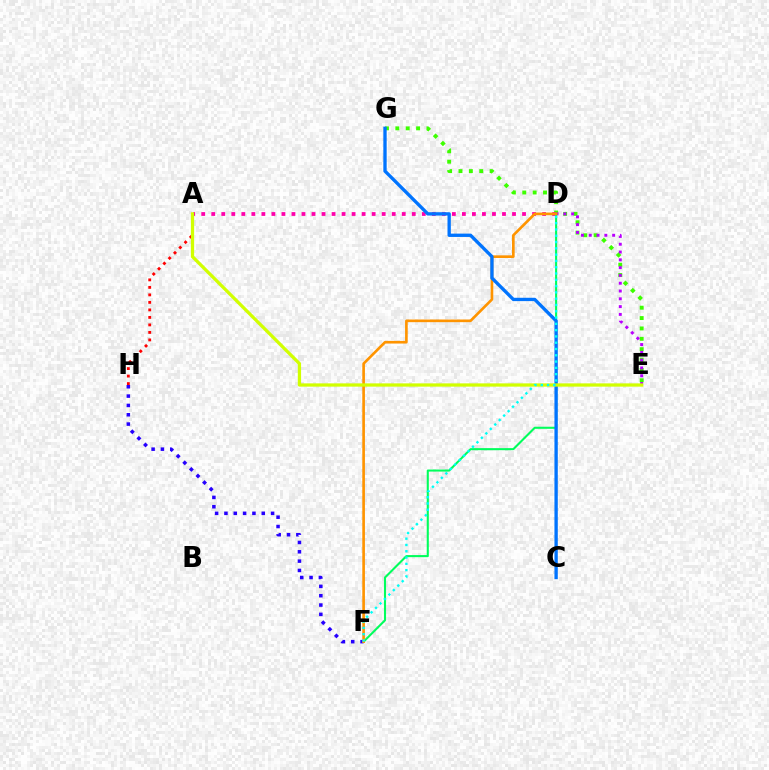{('E', 'G'): [{'color': '#3dff00', 'line_style': 'dotted', 'thickness': 2.82}], ('D', 'E'): [{'color': '#b900ff', 'line_style': 'dotted', 'thickness': 2.12}], ('A', 'D'): [{'color': '#ff00ac', 'line_style': 'dotted', 'thickness': 2.72}], ('F', 'H'): [{'color': '#2500ff', 'line_style': 'dotted', 'thickness': 2.53}], ('D', 'F'): [{'color': '#00ff5c', 'line_style': 'solid', 'thickness': 1.5}, {'color': '#ff9400', 'line_style': 'solid', 'thickness': 1.91}, {'color': '#00fff6', 'line_style': 'dotted', 'thickness': 1.71}], ('A', 'H'): [{'color': '#ff0000', 'line_style': 'dotted', 'thickness': 2.04}], ('C', 'G'): [{'color': '#0074ff', 'line_style': 'solid', 'thickness': 2.4}], ('A', 'E'): [{'color': '#d1ff00', 'line_style': 'solid', 'thickness': 2.35}]}